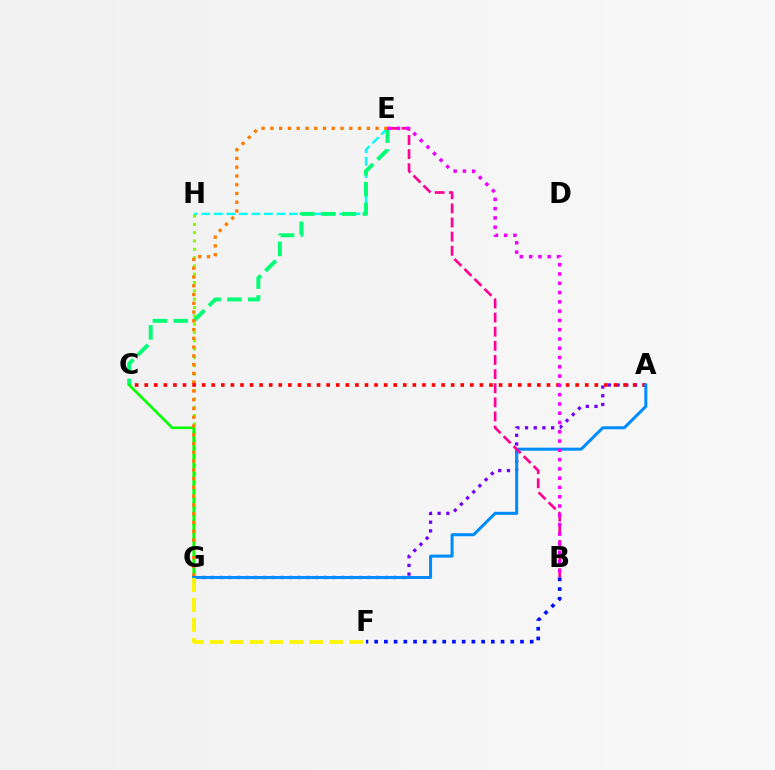{('A', 'G'): [{'color': '#7200ff', 'line_style': 'dotted', 'thickness': 2.36}, {'color': '#008cff', 'line_style': 'solid', 'thickness': 2.18}], ('E', 'H'): [{'color': '#00fff6', 'line_style': 'dashed', 'thickness': 1.7}], ('G', 'H'): [{'color': '#84ff00', 'line_style': 'dotted', 'thickness': 2.26}], ('C', 'E'): [{'color': '#00ff74', 'line_style': 'dashed', 'thickness': 2.83}], ('C', 'G'): [{'color': '#08ff00', 'line_style': 'solid', 'thickness': 1.92}], ('E', 'G'): [{'color': '#ff7c00', 'line_style': 'dotted', 'thickness': 2.38}], ('A', 'C'): [{'color': '#ff0000', 'line_style': 'dotted', 'thickness': 2.6}], ('B', 'E'): [{'color': '#ff0094', 'line_style': 'dashed', 'thickness': 1.92}, {'color': '#ee00ff', 'line_style': 'dotted', 'thickness': 2.52}], ('B', 'F'): [{'color': '#0010ff', 'line_style': 'dotted', 'thickness': 2.64}], ('F', 'G'): [{'color': '#fcf500', 'line_style': 'dashed', 'thickness': 2.71}]}